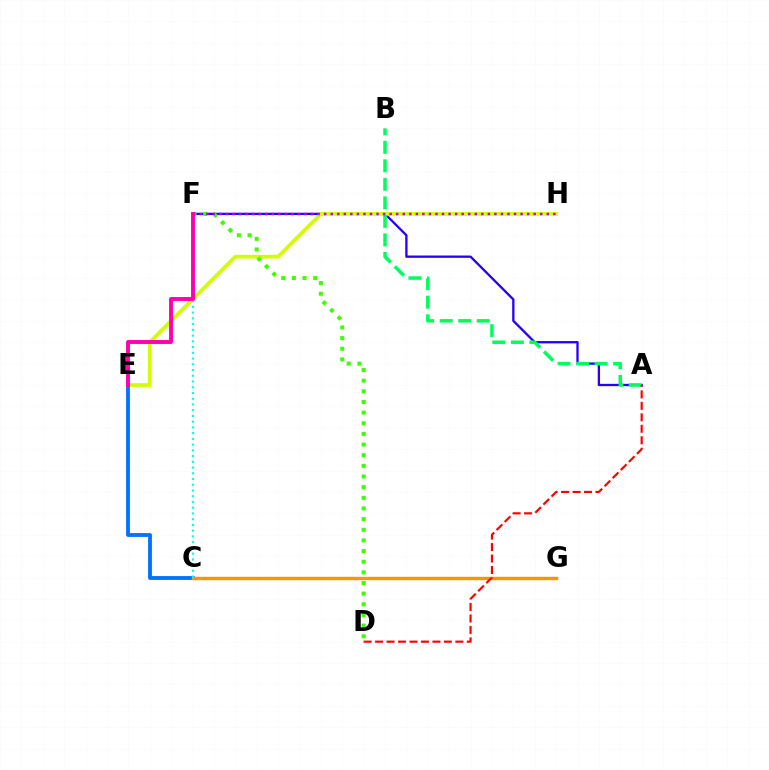{('A', 'F'): [{'color': '#2500ff', 'line_style': 'solid', 'thickness': 1.66}], ('E', 'H'): [{'color': '#d1ff00', 'line_style': 'solid', 'thickness': 2.67}], ('A', 'B'): [{'color': '#00ff5c', 'line_style': 'dashed', 'thickness': 2.51}], ('C', 'E'): [{'color': '#0074ff', 'line_style': 'solid', 'thickness': 2.77}], ('D', 'F'): [{'color': '#3dff00', 'line_style': 'dotted', 'thickness': 2.89}], ('C', 'G'): [{'color': '#ff9400', 'line_style': 'solid', 'thickness': 2.43}], ('A', 'D'): [{'color': '#ff0000', 'line_style': 'dashed', 'thickness': 1.56}], ('C', 'F'): [{'color': '#00fff6', 'line_style': 'dotted', 'thickness': 1.56}], ('F', 'H'): [{'color': '#b900ff', 'line_style': 'dotted', 'thickness': 1.78}], ('E', 'F'): [{'color': '#ff00ac', 'line_style': 'solid', 'thickness': 2.8}]}